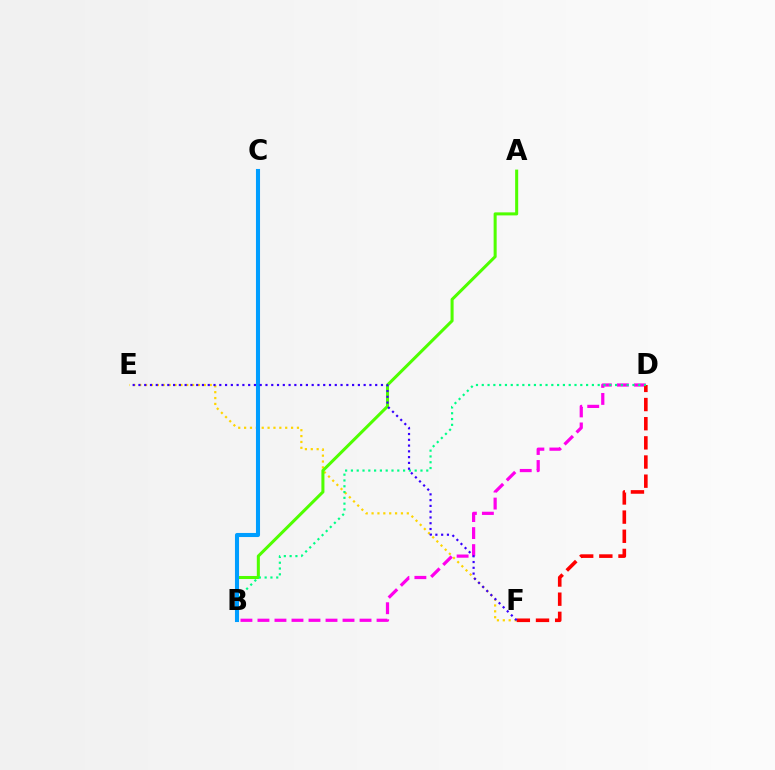{('E', 'F'): [{'color': '#ffd500', 'line_style': 'dotted', 'thickness': 1.6}, {'color': '#3700ff', 'line_style': 'dotted', 'thickness': 1.57}], ('A', 'B'): [{'color': '#4fff00', 'line_style': 'solid', 'thickness': 2.19}], ('B', 'D'): [{'color': '#ff00ed', 'line_style': 'dashed', 'thickness': 2.31}, {'color': '#00ff86', 'line_style': 'dotted', 'thickness': 1.57}], ('D', 'F'): [{'color': '#ff0000', 'line_style': 'dashed', 'thickness': 2.6}], ('B', 'C'): [{'color': '#009eff', 'line_style': 'solid', 'thickness': 2.93}]}